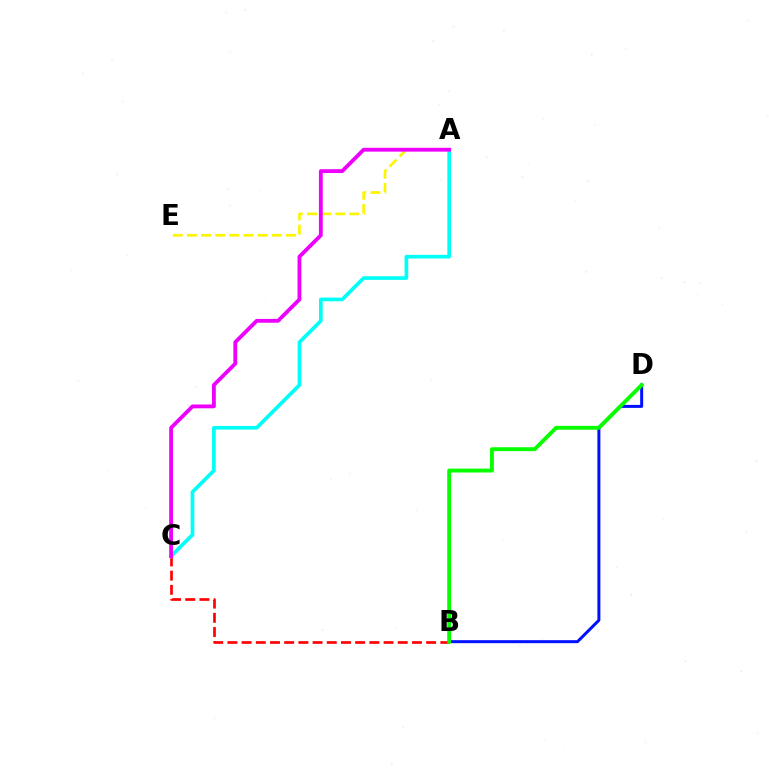{('B', 'C'): [{'color': '#ff0000', 'line_style': 'dashed', 'thickness': 1.93}], ('B', 'D'): [{'color': '#0010ff', 'line_style': 'solid', 'thickness': 2.15}, {'color': '#08ff00', 'line_style': 'solid', 'thickness': 2.8}], ('A', 'E'): [{'color': '#fcf500', 'line_style': 'dashed', 'thickness': 1.92}], ('A', 'C'): [{'color': '#00fff6', 'line_style': 'solid', 'thickness': 2.64}, {'color': '#ee00ff', 'line_style': 'solid', 'thickness': 2.76}]}